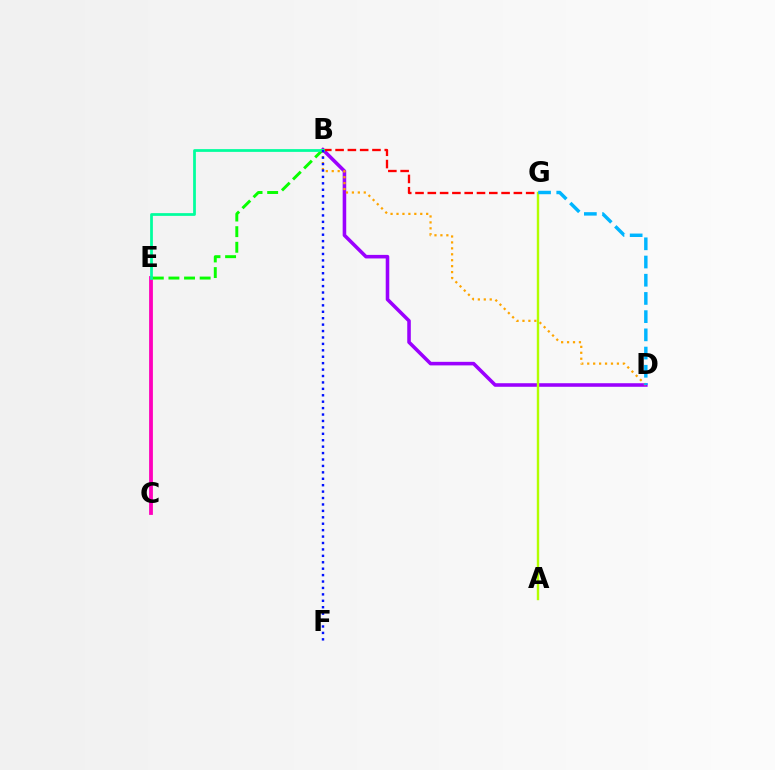{('C', 'E'): [{'color': '#ff00bd', 'line_style': 'solid', 'thickness': 2.73}], ('B', 'D'): [{'color': '#9b00ff', 'line_style': 'solid', 'thickness': 2.56}, {'color': '#ffa500', 'line_style': 'dotted', 'thickness': 1.61}], ('B', 'E'): [{'color': '#08ff00', 'line_style': 'dashed', 'thickness': 2.12}, {'color': '#00ff9d', 'line_style': 'solid', 'thickness': 1.98}], ('B', 'G'): [{'color': '#ff0000', 'line_style': 'dashed', 'thickness': 1.67}], ('A', 'G'): [{'color': '#b3ff00', 'line_style': 'solid', 'thickness': 1.73}], ('B', 'F'): [{'color': '#0010ff', 'line_style': 'dotted', 'thickness': 1.75}], ('D', 'G'): [{'color': '#00b5ff', 'line_style': 'dashed', 'thickness': 2.47}]}